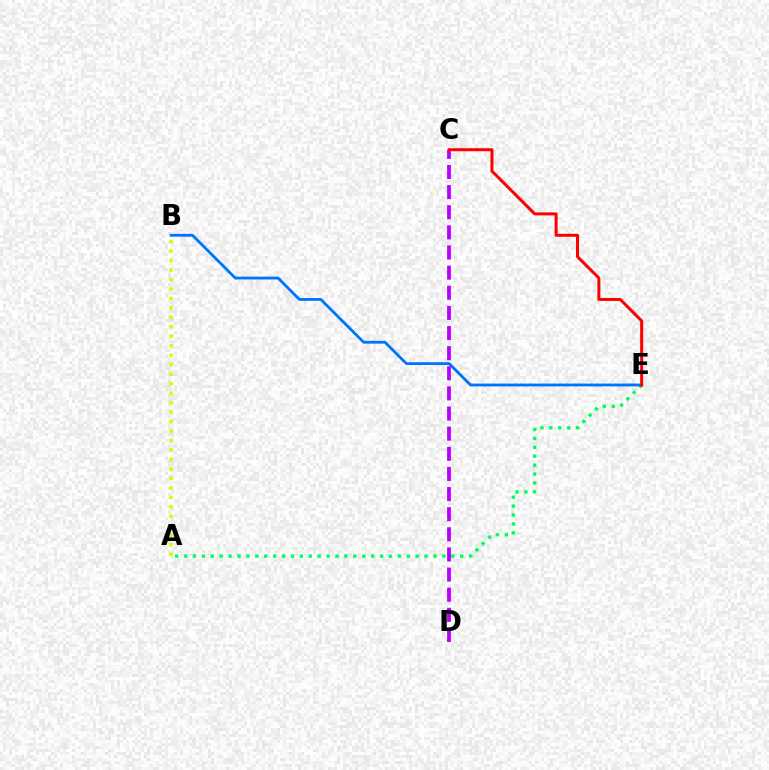{('A', 'E'): [{'color': '#00ff5c', 'line_style': 'dotted', 'thickness': 2.42}], ('B', 'E'): [{'color': '#0074ff', 'line_style': 'solid', 'thickness': 2.03}], ('A', 'B'): [{'color': '#d1ff00', 'line_style': 'dotted', 'thickness': 2.57}], ('C', 'D'): [{'color': '#b900ff', 'line_style': 'dashed', 'thickness': 2.73}], ('C', 'E'): [{'color': '#ff0000', 'line_style': 'solid', 'thickness': 2.16}]}